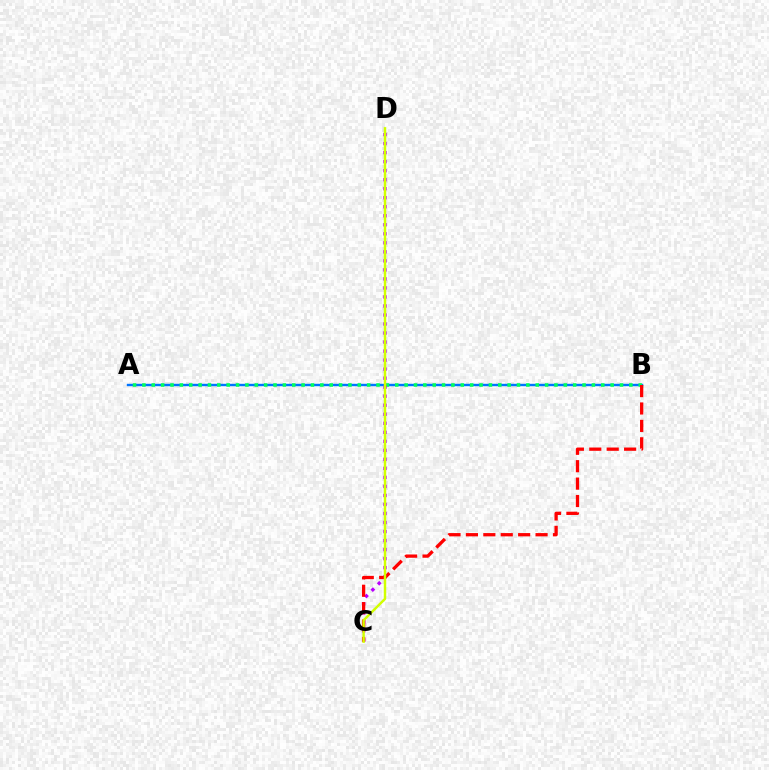{('A', 'B'): [{'color': '#0074ff', 'line_style': 'solid', 'thickness': 1.74}, {'color': '#00ff5c', 'line_style': 'dotted', 'thickness': 2.54}], ('C', 'D'): [{'color': '#b900ff', 'line_style': 'dotted', 'thickness': 2.45}, {'color': '#d1ff00', 'line_style': 'solid', 'thickness': 1.76}], ('B', 'C'): [{'color': '#ff0000', 'line_style': 'dashed', 'thickness': 2.37}]}